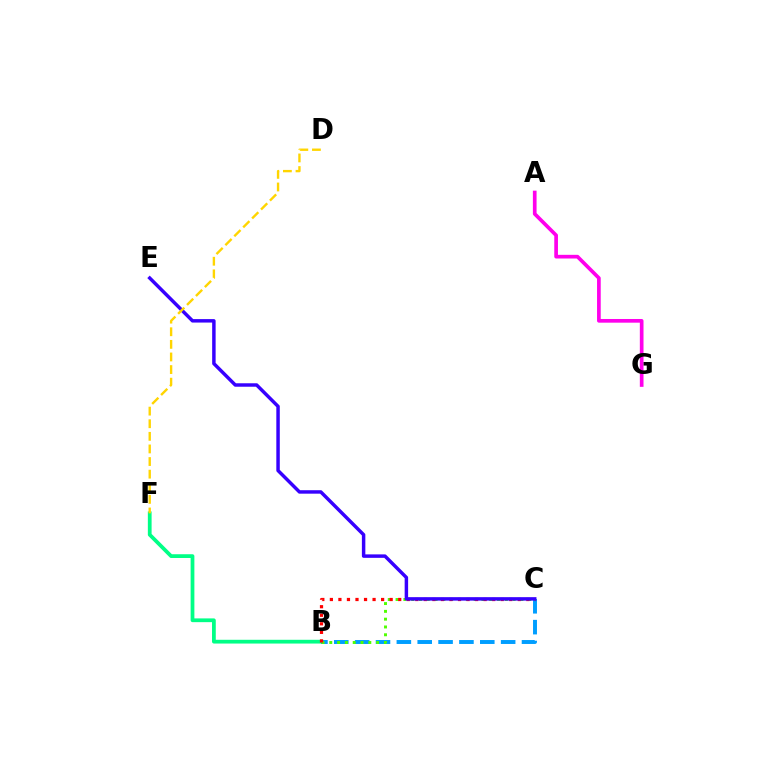{('B', 'F'): [{'color': '#00ff86', 'line_style': 'solid', 'thickness': 2.71}], ('B', 'C'): [{'color': '#009eff', 'line_style': 'dashed', 'thickness': 2.83}, {'color': '#4fff00', 'line_style': 'dotted', 'thickness': 2.12}, {'color': '#ff0000', 'line_style': 'dotted', 'thickness': 2.32}], ('A', 'G'): [{'color': '#ff00ed', 'line_style': 'solid', 'thickness': 2.65}], ('C', 'E'): [{'color': '#3700ff', 'line_style': 'solid', 'thickness': 2.49}], ('D', 'F'): [{'color': '#ffd500', 'line_style': 'dashed', 'thickness': 1.71}]}